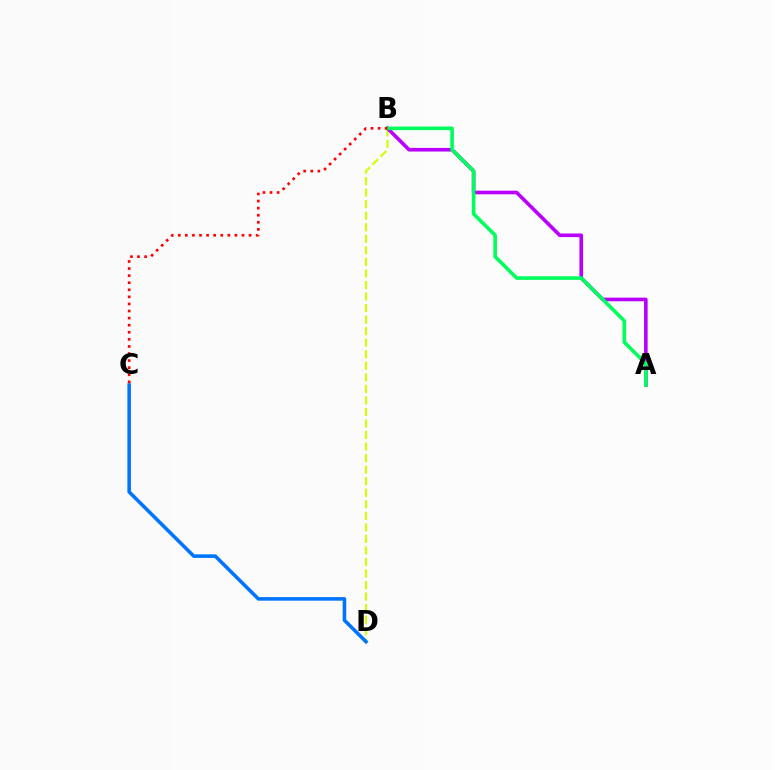{('B', 'D'): [{'color': '#d1ff00', 'line_style': 'dashed', 'thickness': 1.57}], ('C', 'D'): [{'color': '#0074ff', 'line_style': 'solid', 'thickness': 2.57}], ('A', 'B'): [{'color': '#b900ff', 'line_style': 'solid', 'thickness': 2.61}, {'color': '#00ff5c', 'line_style': 'solid', 'thickness': 2.6}], ('B', 'C'): [{'color': '#ff0000', 'line_style': 'dotted', 'thickness': 1.92}]}